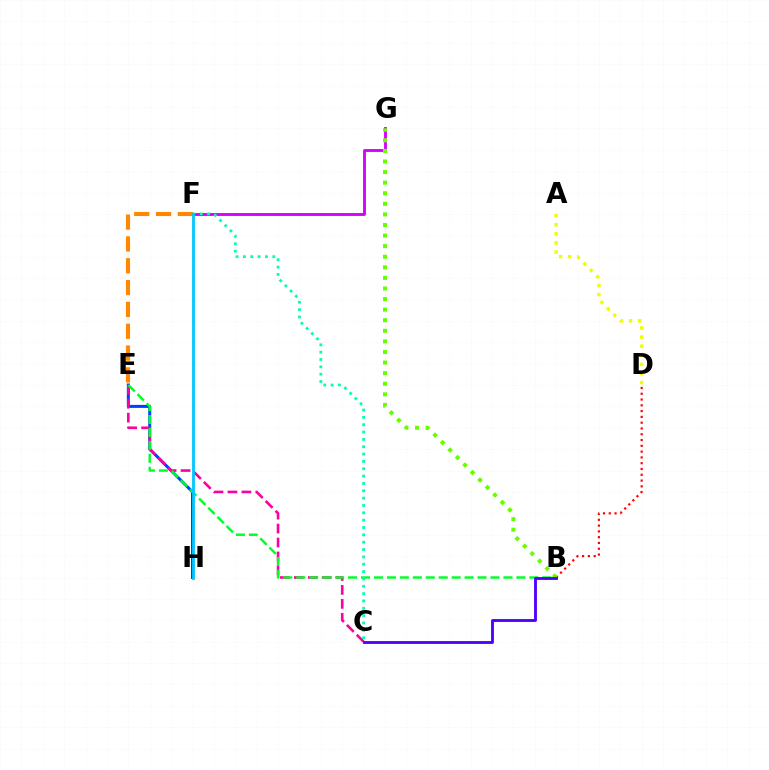{('E', 'H'): [{'color': '#003fff', 'line_style': 'solid', 'thickness': 2.16}], ('C', 'E'): [{'color': '#ff00a0', 'line_style': 'dashed', 'thickness': 1.89}], ('E', 'F'): [{'color': '#ff8800', 'line_style': 'dashed', 'thickness': 2.97}], ('B', 'D'): [{'color': '#ff0000', 'line_style': 'dotted', 'thickness': 1.57}], ('F', 'G'): [{'color': '#d600ff', 'line_style': 'solid', 'thickness': 2.06}], ('B', 'G'): [{'color': '#66ff00', 'line_style': 'dotted', 'thickness': 2.88}], ('B', 'E'): [{'color': '#00ff27', 'line_style': 'dashed', 'thickness': 1.76}], ('C', 'F'): [{'color': '#00ffaf', 'line_style': 'dotted', 'thickness': 2.0}], ('F', 'H'): [{'color': '#00c7ff', 'line_style': 'solid', 'thickness': 2.02}], ('B', 'C'): [{'color': '#4f00ff', 'line_style': 'solid', 'thickness': 2.05}], ('A', 'D'): [{'color': '#eeff00', 'line_style': 'dotted', 'thickness': 2.47}]}